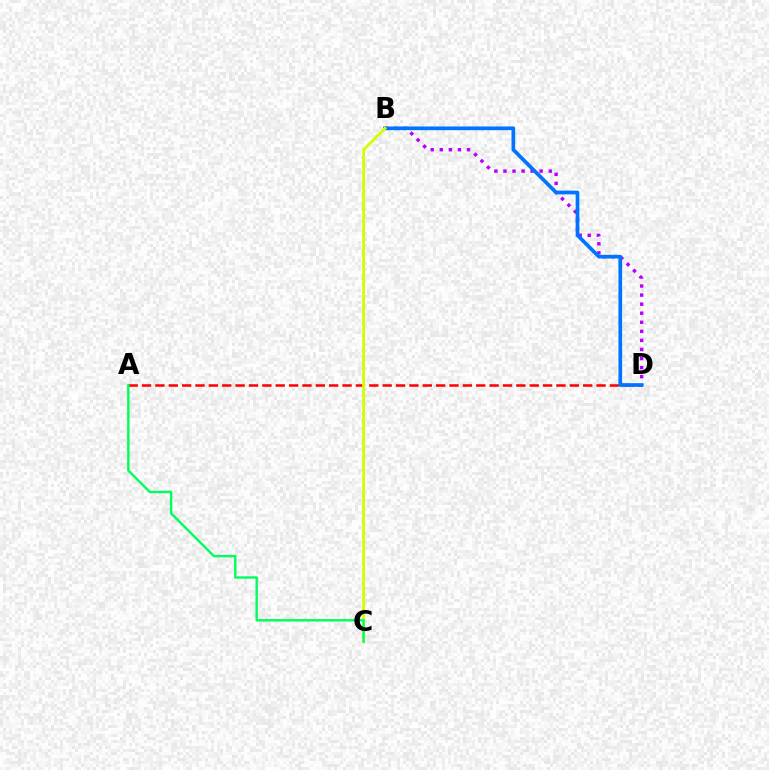{('A', 'D'): [{'color': '#ff0000', 'line_style': 'dashed', 'thickness': 1.82}], ('B', 'D'): [{'color': '#b900ff', 'line_style': 'dotted', 'thickness': 2.46}, {'color': '#0074ff', 'line_style': 'solid', 'thickness': 2.66}], ('B', 'C'): [{'color': '#d1ff00', 'line_style': 'solid', 'thickness': 2.03}], ('A', 'C'): [{'color': '#00ff5c', 'line_style': 'solid', 'thickness': 1.73}]}